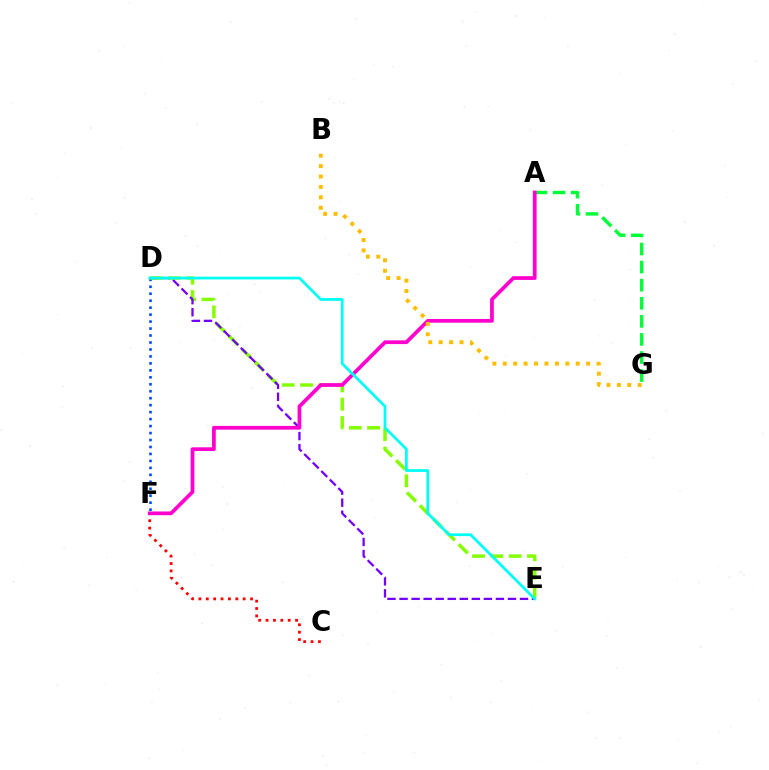{('A', 'G'): [{'color': '#00ff39', 'line_style': 'dashed', 'thickness': 2.46}], ('D', 'F'): [{'color': '#004bff', 'line_style': 'dotted', 'thickness': 1.89}], ('D', 'E'): [{'color': '#84ff00', 'line_style': 'dashed', 'thickness': 2.49}, {'color': '#7200ff', 'line_style': 'dashed', 'thickness': 1.64}, {'color': '#00fff6', 'line_style': 'solid', 'thickness': 1.98}], ('C', 'F'): [{'color': '#ff0000', 'line_style': 'dotted', 'thickness': 2.0}], ('A', 'F'): [{'color': '#ff00cf', 'line_style': 'solid', 'thickness': 2.69}], ('B', 'G'): [{'color': '#ffbd00', 'line_style': 'dotted', 'thickness': 2.83}]}